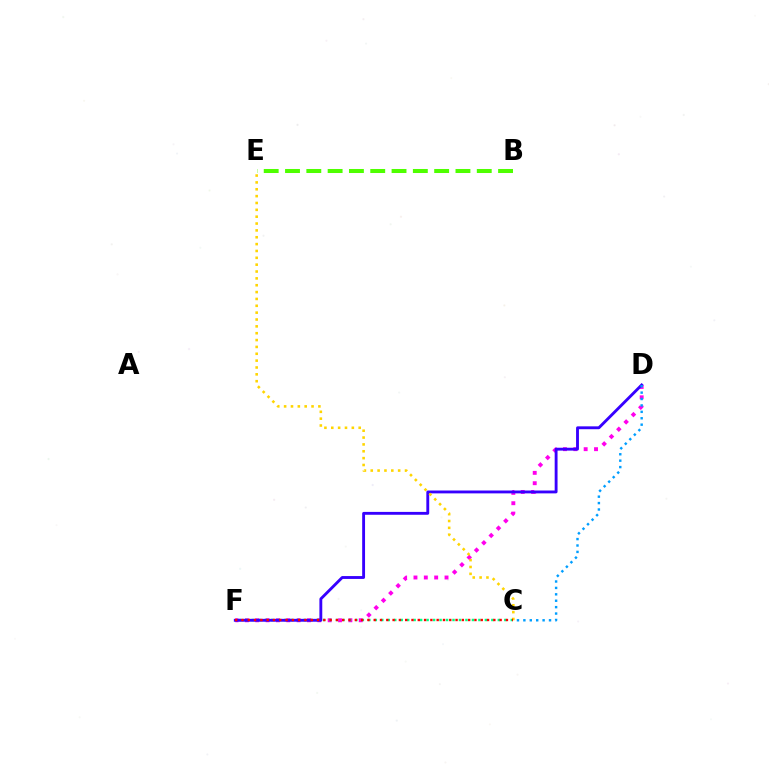{('D', 'F'): [{'color': '#ff00ed', 'line_style': 'dotted', 'thickness': 2.81}, {'color': '#3700ff', 'line_style': 'solid', 'thickness': 2.06}], ('C', 'F'): [{'color': '#00ff86', 'line_style': 'dotted', 'thickness': 1.76}, {'color': '#ff0000', 'line_style': 'dotted', 'thickness': 1.71}], ('C', 'E'): [{'color': '#ffd500', 'line_style': 'dotted', 'thickness': 1.86}], ('B', 'E'): [{'color': '#4fff00', 'line_style': 'dashed', 'thickness': 2.89}], ('C', 'D'): [{'color': '#009eff', 'line_style': 'dotted', 'thickness': 1.74}]}